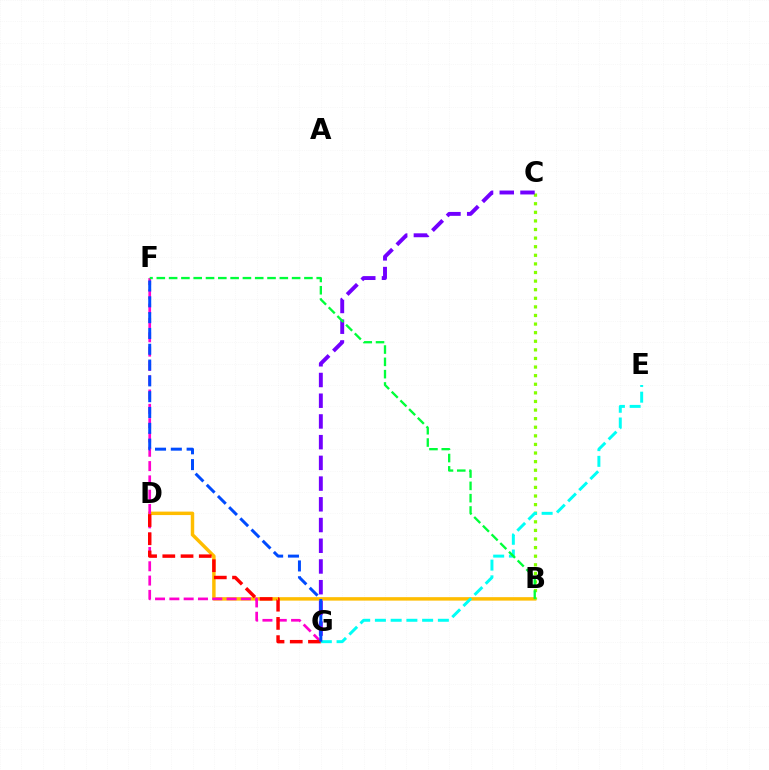{('B', 'D'): [{'color': '#ffbd00', 'line_style': 'solid', 'thickness': 2.49}], ('B', 'C'): [{'color': '#84ff00', 'line_style': 'dotted', 'thickness': 2.34}], ('C', 'G'): [{'color': '#7200ff', 'line_style': 'dashed', 'thickness': 2.81}], ('F', 'G'): [{'color': '#ff00cf', 'line_style': 'dashed', 'thickness': 1.94}, {'color': '#004bff', 'line_style': 'dashed', 'thickness': 2.15}], ('D', 'G'): [{'color': '#ff0000', 'line_style': 'dashed', 'thickness': 2.48}], ('E', 'G'): [{'color': '#00fff6', 'line_style': 'dashed', 'thickness': 2.14}], ('B', 'F'): [{'color': '#00ff39', 'line_style': 'dashed', 'thickness': 1.67}]}